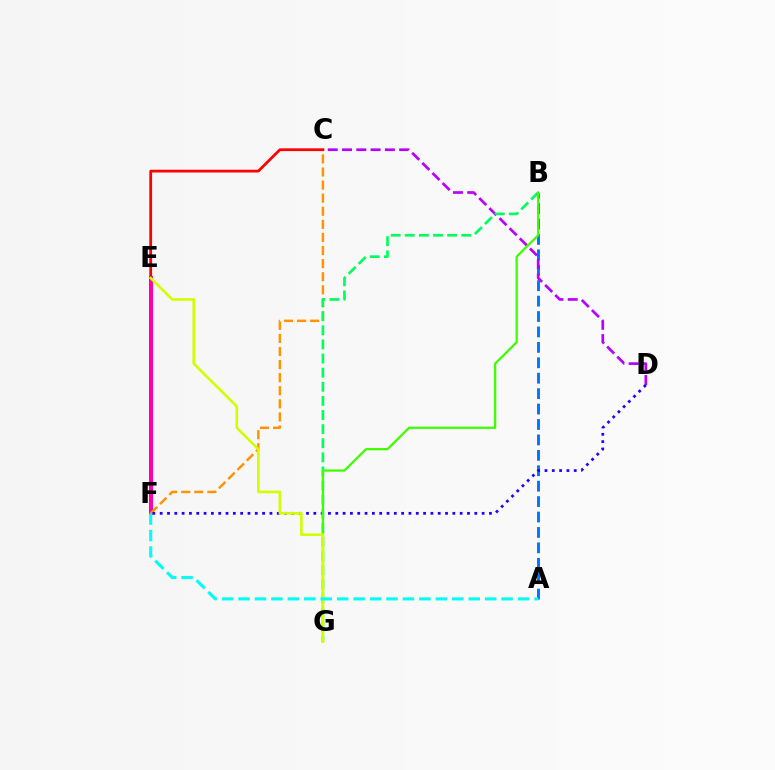{('A', 'B'): [{'color': '#0074ff', 'line_style': 'dashed', 'thickness': 2.09}], ('C', 'D'): [{'color': '#b900ff', 'line_style': 'dashed', 'thickness': 1.94}], ('E', 'F'): [{'color': '#ff00ac', 'line_style': 'solid', 'thickness': 2.92}], ('C', 'F'): [{'color': '#ff9400', 'line_style': 'dashed', 'thickness': 1.78}], ('C', 'E'): [{'color': '#ff0000', 'line_style': 'solid', 'thickness': 1.99}], ('D', 'F'): [{'color': '#2500ff', 'line_style': 'dotted', 'thickness': 1.99}], ('B', 'G'): [{'color': '#00ff5c', 'line_style': 'dashed', 'thickness': 1.92}, {'color': '#3dff00', 'line_style': 'solid', 'thickness': 1.62}], ('E', 'G'): [{'color': '#d1ff00', 'line_style': 'solid', 'thickness': 1.88}], ('A', 'F'): [{'color': '#00fff6', 'line_style': 'dashed', 'thickness': 2.23}]}